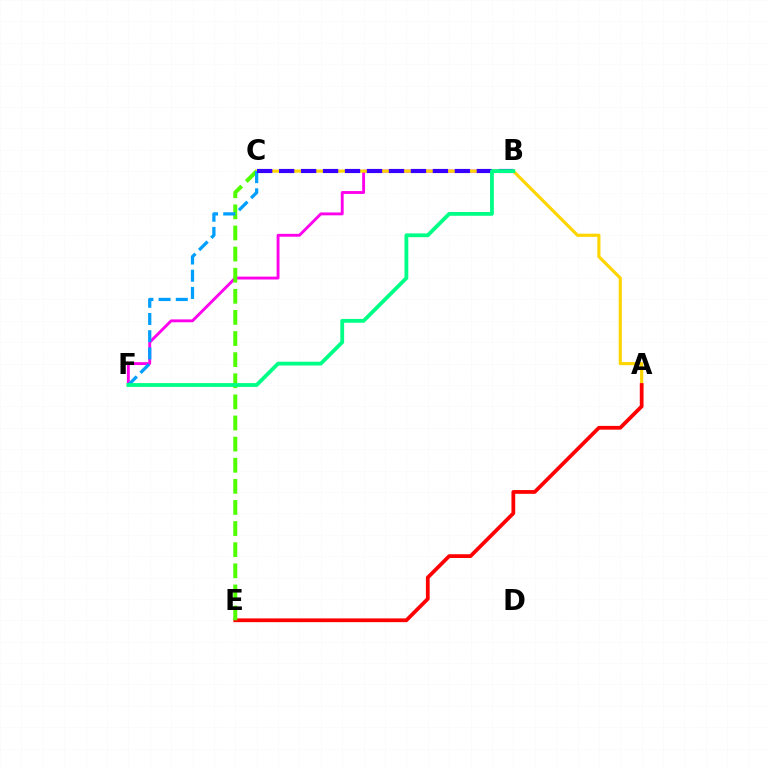{('B', 'F'): [{'color': '#ff00ed', 'line_style': 'solid', 'thickness': 2.07}, {'color': '#00ff86', 'line_style': 'solid', 'thickness': 2.75}], ('A', 'C'): [{'color': '#ffd500', 'line_style': 'solid', 'thickness': 2.28}], ('A', 'E'): [{'color': '#ff0000', 'line_style': 'solid', 'thickness': 2.71}], ('C', 'E'): [{'color': '#4fff00', 'line_style': 'dashed', 'thickness': 2.87}], ('C', 'F'): [{'color': '#009eff', 'line_style': 'dashed', 'thickness': 2.34}], ('B', 'C'): [{'color': '#3700ff', 'line_style': 'dashed', 'thickness': 2.98}]}